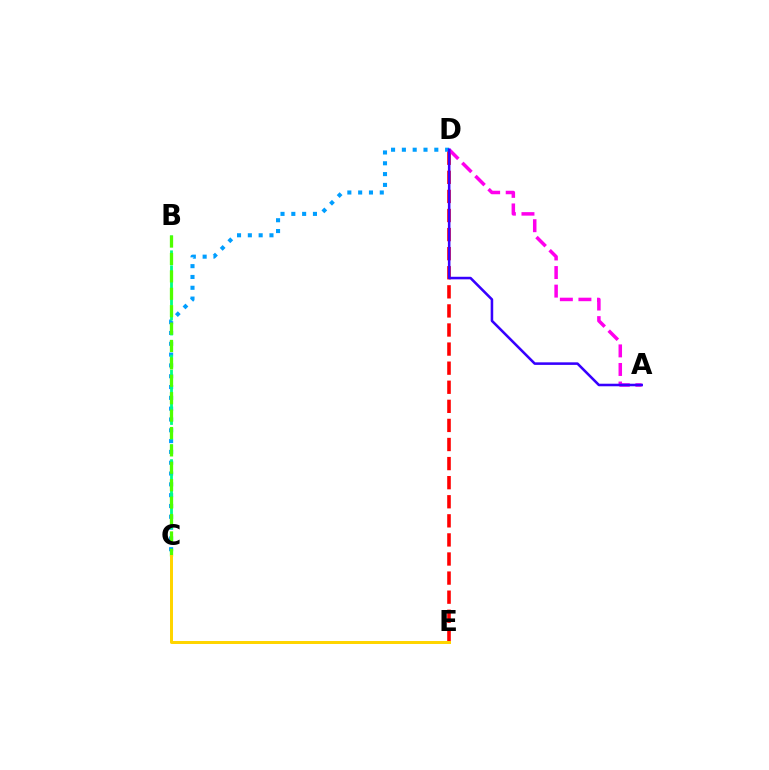{('C', 'D'): [{'color': '#009eff', 'line_style': 'dotted', 'thickness': 2.94}], ('B', 'C'): [{'color': '#00ff86', 'line_style': 'dashed', 'thickness': 2.03}, {'color': '#4fff00', 'line_style': 'dashed', 'thickness': 2.36}], ('D', 'E'): [{'color': '#ff0000', 'line_style': 'dashed', 'thickness': 2.59}], ('A', 'D'): [{'color': '#ff00ed', 'line_style': 'dashed', 'thickness': 2.52}, {'color': '#3700ff', 'line_style': 'solid', 'thickness': 1.84}], ('C', 'E'): [{'color': '#ffd500', 'line_style': 'solid', 'thickness': 2.15}]}